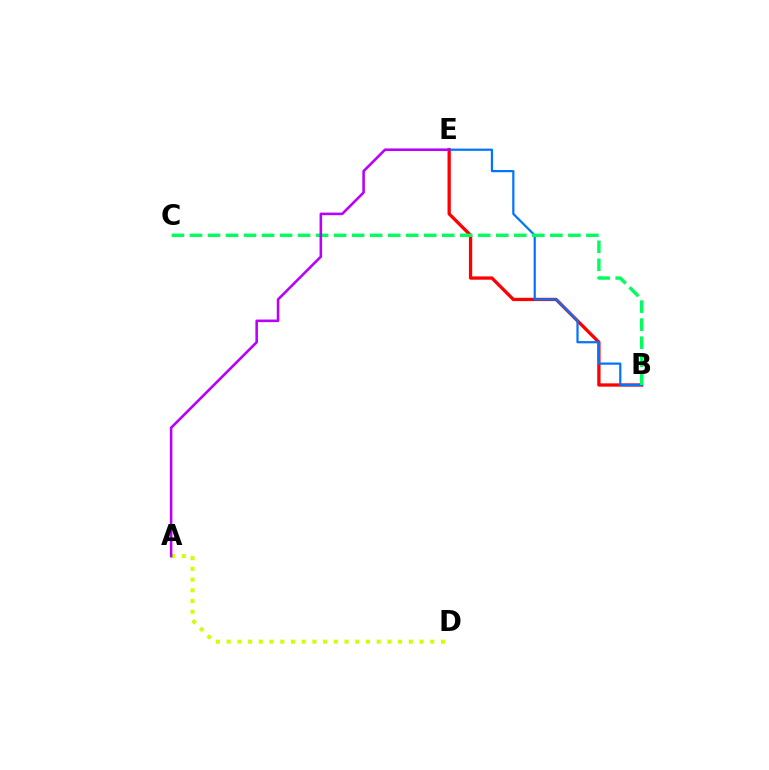{('B', 'E'): [{'color': '#ff0000', 'line_style': 'solid', 'thickness': 2.37}, {'color': '#0074ff', 'line_style': 'solid', 'thickness': 1.59}], ('B', 'C'): [{'color': '#00ff5c', 'line_style': 'dashed', 'thickness': 2.45}], ('A', 'D'): [{'color': '#d1ff00', 'line_style': 'dotted', 'thickness': 2.91}], ('A', 'E'): [{'color': '#b900ff', 'line_style': 'solid', 'thickness': 1.86}]}